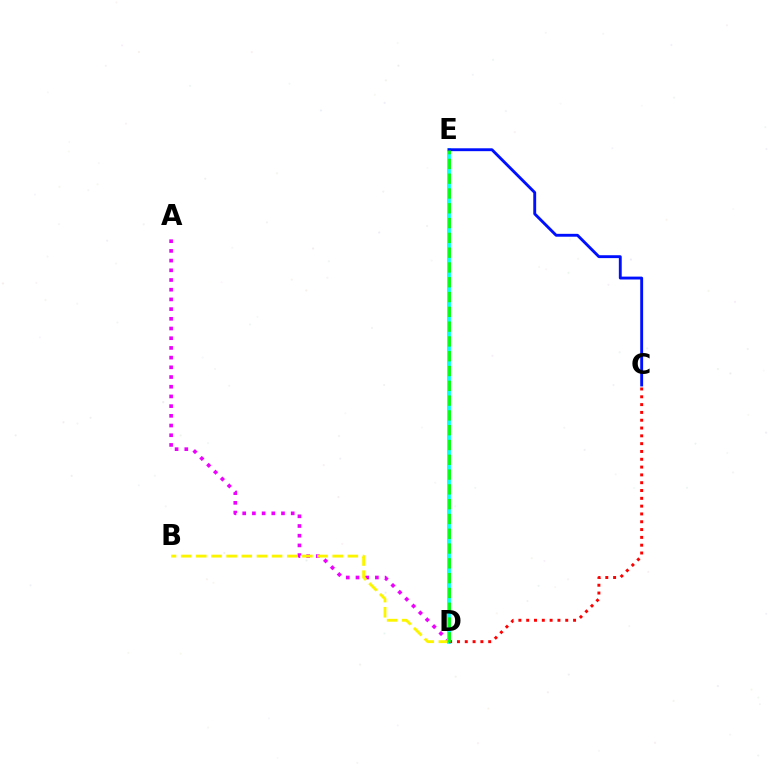{('A', 'D'): [{'color': '#ee00ff', 'line_style': 'dotted', 'thickness': 2.64}], ('B', 'D'): [{'color': '#fcf500', 'line_style': 'dashed', 'thickness': 2.06}], ('D', 'E'): [{'color': '#00fff6', 'line_style': 'solid', 'thickness': 2.7}, {'color': '#08ff00', 'line_style': 'dashed', 'thickness': 2.01}], ('C', 'D'): [{'color': '#ff0000', 'line_style': 'dotted', 'thickness': 2.12}], ('C', 'E'): [{'color': '#0010ff', 'line_style': 'solid', 'thickness': 2.08}]}